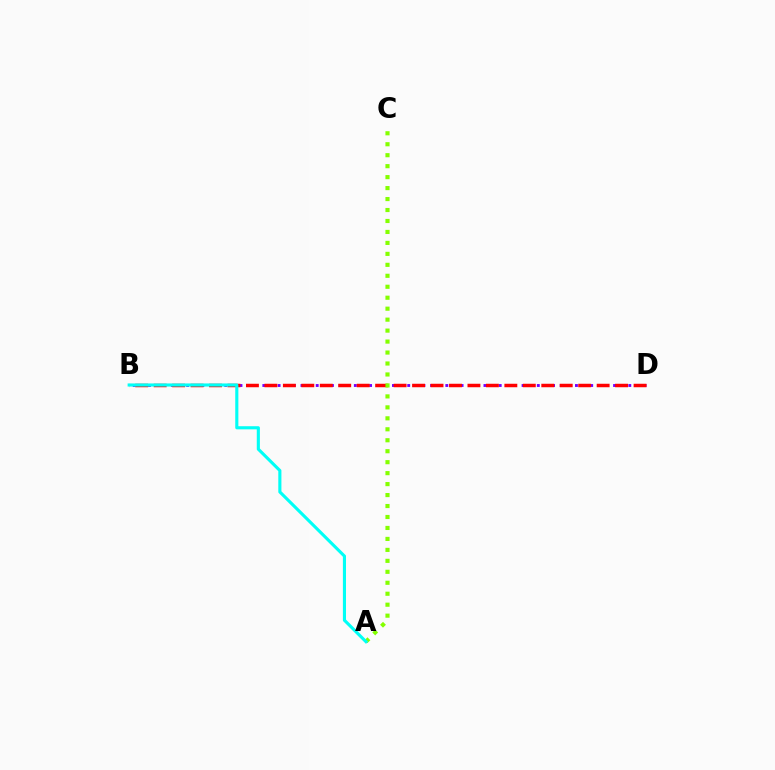{('B', 'D'): [{'color': '#7200ff', 'line_style': 'dotted', 'thickness': 2.07}, {'color': '#ff0000', 'line_style': 'dashed', 'thickness': 2.51}], ('A', 'C'): [{'color': '#84ff00', 'line_style': 'dotted', 'thickness': 2.98}], ('A', 'B'): [{'color': '#00fff6', 'line_style': 'solid', 'thickness': 2.24}]}